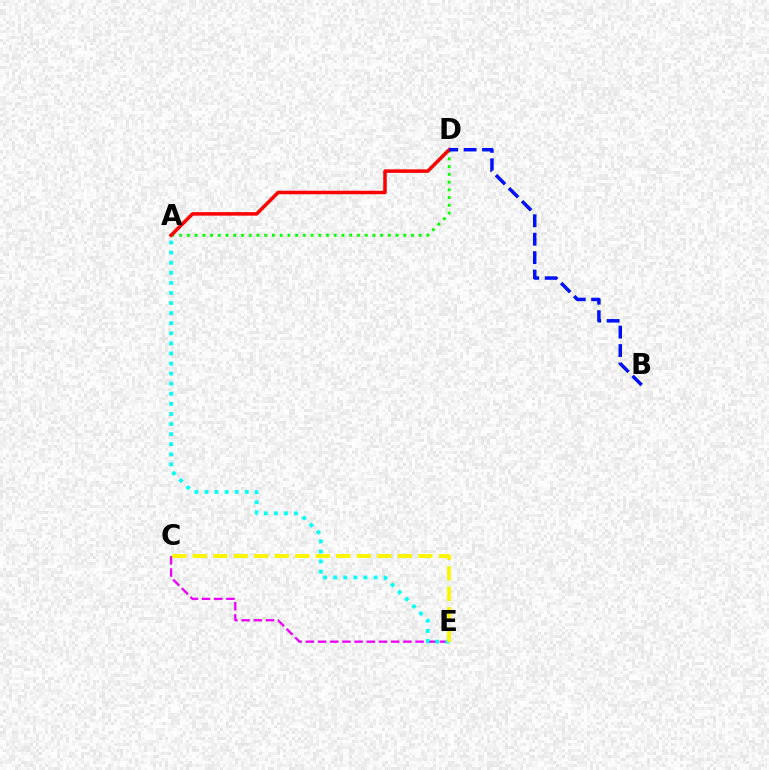{('A', 'D'): [{'color': '#08ff00', 'line_style': 'dotted', 'thickness': 2.1}, {'color': '#ff0000', 'line_style': 'solid', 'thickness': 2.53}], ('C', 'E'): [{'color': '#ee00ff', 'line_style': 'dashed', 'thickness': 1.66}, {'color': '#fcf500', 'line_style': 'dashed', 'thickness': 2.79}], ('B', 'D'): [{'color': '#0010ff', 'line_style': 'dashed', 'thickness': 2.5}], ('A', 'E'): [{'color': '#00fff6', 'line_style': 'dotted', 'thickness': 2.74}]}